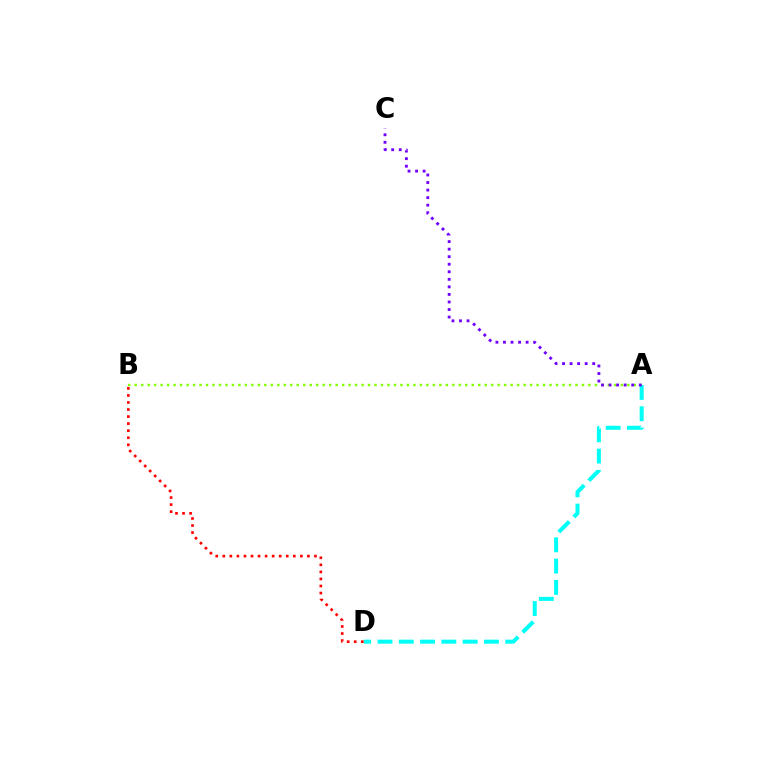{('A', 'B'): [{'color': '#84ff00', 'line_style': 'dotted', 'thickness': 1.76}], ('A', 'D'): [{'color': '#00fff6', 'line_style': 'dashed', 'thickness': 2.89}], ('A', 'C'): [{'color': '#7200ff', 'line_style': 'dotted', 'thickness': 2.05}], ('B', 'D'): [{'color': '#ff0000', 'line_style': 'dotted', 'thickness': 1.92}]}